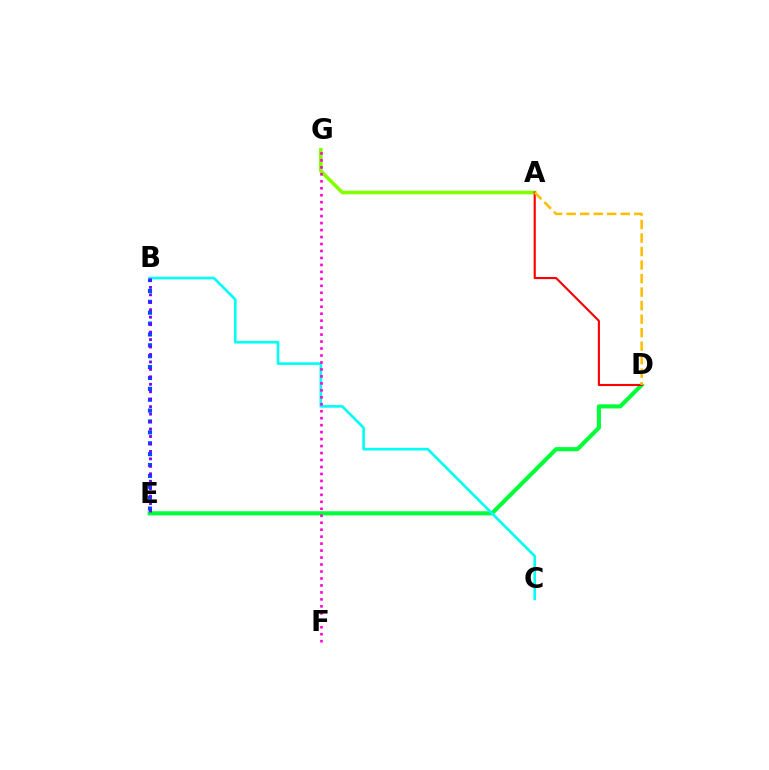{('D', 'E'): [{'color': '#00ff39', 'line_style': 'solid', 'thickness': 2.96}], ('B', 'E'): [{'color': '#004bff', 'line_style': 'dotted', 'thickness': 2.96}, {'color': '#7200ff', 'line_style': 'dotted', 'thickness': 2.03}], ('A', 'G'): [{'color': '#84ff00', 'line_style': 'solid', 'thickness': 2.59}], ('B', 'C'): [{'color': '#00fff6', 'line_style': 'solid', 'thickness': 1.9}], ('A', 'D'): [{'color': '#ff0000', 'line_style': 'solid', 'thickness': 1.53}, {'color': '#ffbd00', 'line_style': 'dashed', 'thickness': 1.84}], ('F', 'G'): [{'color': '#ff00cf', 'line_style': 'dotted', 'thickness': 1.89}]}